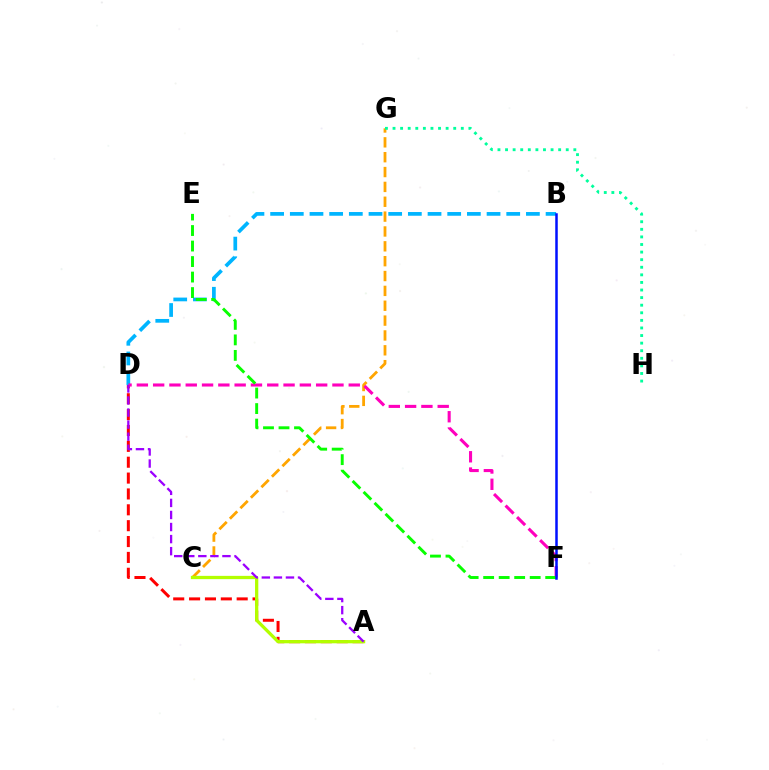{('C', 'G'): [{'color': '#ffa500', 'line_style': 'dashed', 'thickness': 2.02}], ('B', 'D'): [{'color': '#00b5ff', 'line_style': 'dashed', 'thickness': 2.67}], ('A', 'D'): [{'color': '#ff0000', 'line_style': 'dashed', 'thickness': 2.16}, {'color': '#9b00ff', 'line_style': 'dashed', 'thickness': 1.64}], ('A', 'C'): [{'color': '#b3ff00', 'line_style': 'solid', 'thickness': 2.35}], ('D', 'F'): [{'color': '#ff00bd', 'line_style': 'dashed', 'thickness': 2.21}], ('E', 'F'): [{'color': '#08ff00', 'line_style': 'dashed', 'thickness': 2.11}], ('G', 'H'): [{'color': '#00ff9d', 'line_style': 'dotted', 'thickness': 2.06}], ('B', 'F'): [{'color': '#0010ff', 'line_style': 'solid', 'thickness': 1.81}]}